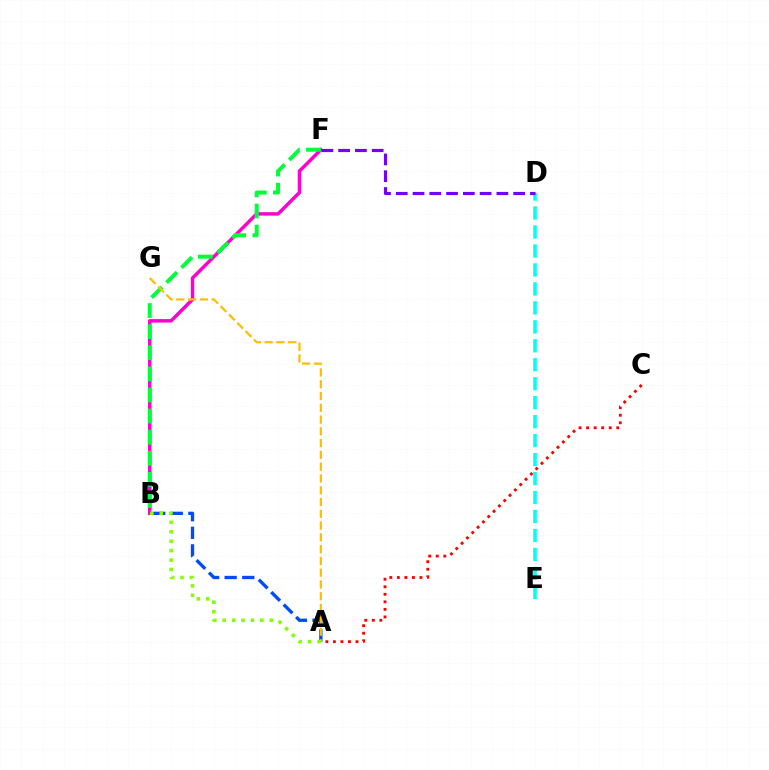{('B', 'F'): [{'color': '#ff00cf', 'line_style': 'solid', 'thickness': 2.49}, {'color': '#00ff39', 'line_style': 'dashed', 'thickness': 2.87}], ('D', 'E'): [{'color': '#00fff6', 'line_style': 'dashed', 'thickness': 2.58}], ('A', 'B'): [{'color': '#004bff', 'line_style': 'dashed', 'thickness': 2.39}, {'color': '#84ff00', 'line_style': 'dotted', 'thickness': 2.56}], ('A', 'G'): [{'color': '#ffbd00', 'line_style': 'dashed', 'thickness': 1.6}], ('D', 'F'): [{'color': '#7200ff', 'line_style': 'dashed', 'thickness': 2.28}], ('A', 'C'): [{'color': '#ff0000', 'line_style': 'dotted', 'thickness': 2.05}]}